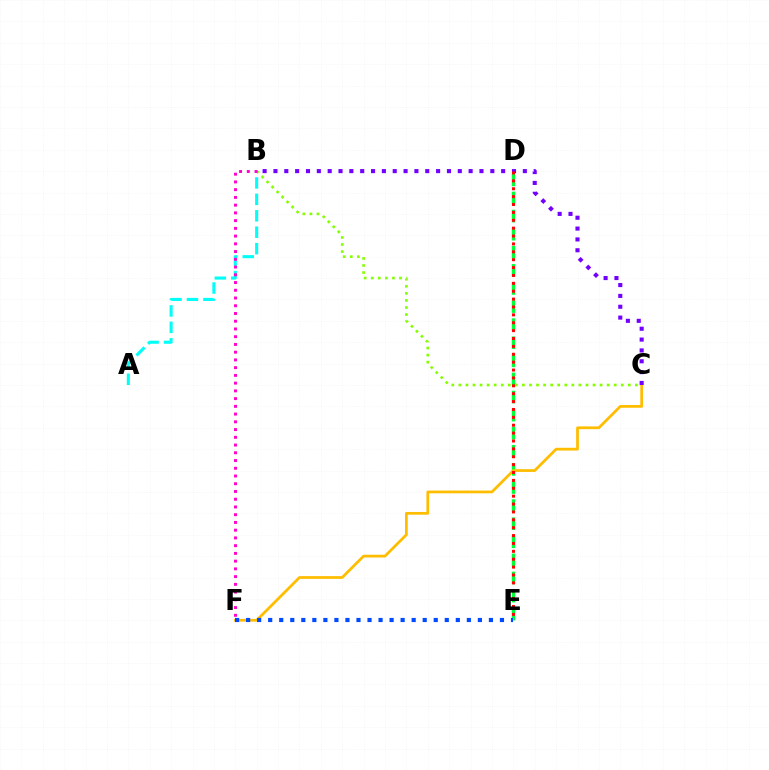{('B', 'C'): [{'color': '#84ff00', 'line_style': 'dotted', 'thickness': 1.92}, {'color': '#7200ff', 'line_style': 'dotted', 'thickness': 2.95}], ('D', 'E'): [{'color': '#00ff39', 'line_style': 'dashed', 'thickness': 2.46}, {'color': '#ff0000', 'line_style': 'dotted', 'thickness': 2.14}], ('C', 'F'): [{'color': '#ffbd00', 'line_style': 'solid', 'thickness': 1.98}], ('A', 'B'): [{'color': '#00fff6', 'line_style': 'dashed', 'thickness': 2.23}], ('B', 'F'): [{'color': '#ff00cf', 'line_style': 'dotted', 'thickness': 2.1}], ('E', 'F'): [{'color': '#004bff', 'line_style': 'dotted', 'thickness': 3.0}]}